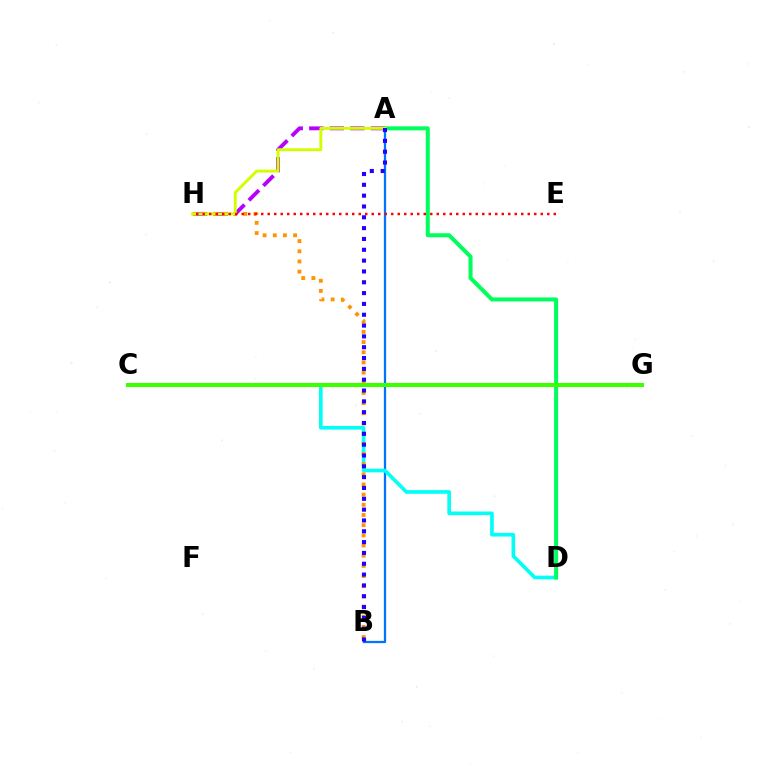{('A', 'B'): [{'color': '#0074ff', 'line_style': 'solid', 'thickness': 1.64}, {'color': '#2500ff', 'line_style': 'dotted', 'thickness': 2.94}], ('A', 'H'): [{'color': '#b900ff', 'line_style': 'dashed', 'thickness': 2.79}, {'color': '#d1ff00', 'line_style': 'solid', 'thickness': 2.09}], ('C', 'D'): [{'color': '#00fff6', 'line_style': 'solid', 'thickness': 2.62}], ('C', 'G'): [{'color': '#ff00ac', 'line_style': 'dashed', 'thickness': 1.73}, {'color': '#3dff00', 'line_style': 'solid', 'thickness': 2.93}], ('A', 'D'): [{'color': '#00ff5c', 'line_style': 'solid', 'thickness': 2.89}], ('B', 'H'): [{'color': '#ff9400', 'line_style': 'dotted', 'thickness': 2.76}], ('E', 'H'): [{'color': '#ff0000', 'line_style': 'dotted', 'thickness': 1.77}]}